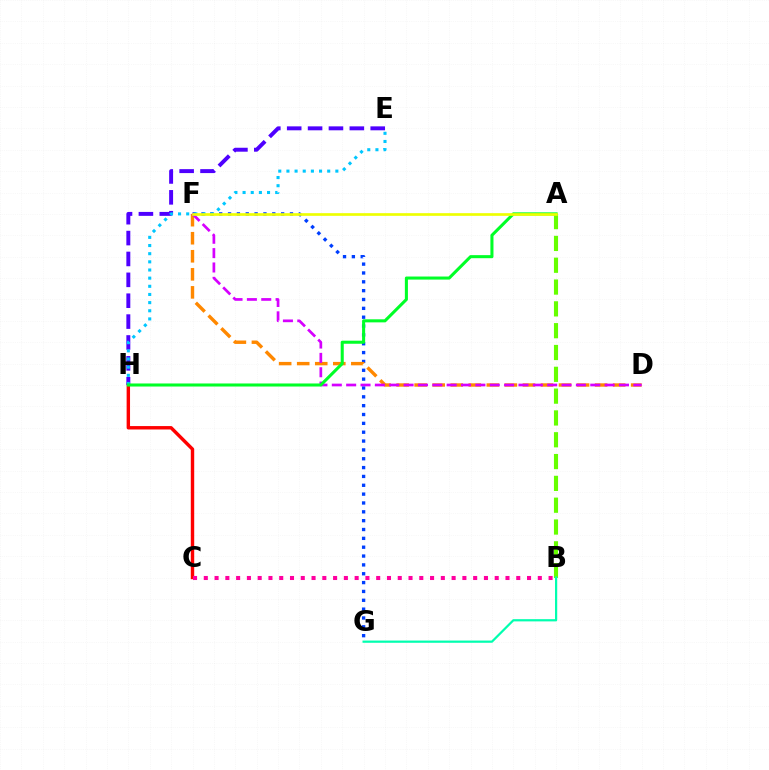{('C', 'H'): [{'color': '#ff0000', 'line_style': 'solid', 'thickness': 2.46}], ('E', 'H'): [{'color': '#4f00ff', 'line_style': 'dashed', 'thickness': 2.84}, {'color': '#00c7ff', 'line_style': 'dotted', 'thickness': 2.22}], ('F', 'G'): [{'color': '#003fff', 'line_style': 'dotted', 'thickness': 2.4}], ('D', 'F'): [{'color': '#ff8800', 'line_style': 'dashed', 'thickness': 2.45}, {'color': '#d600ff', 'line_style': 'dashed', 'thickness': 1.95}], ('B', 'C'): [{'color': '#ff00a0', 'line_style': 'dotted', 'thickness': 2.93}], ('A', 'B'): [{'color': '#66ff00', 'line_style': 'dashed', 'thickness': 2.96}], ('A', 'H'): [{'color': '#00ff27', 'line_style': 'solid', 'thickness': 2.2}], ('B', 'G'): [{'color': '#00ffaf', 'line_style': 'solid', 'thickness': 1.6}], ('A', 'F'): [{'color': '#eeff00', 'line_style': 'solid', 'thickness': 1.92}]}